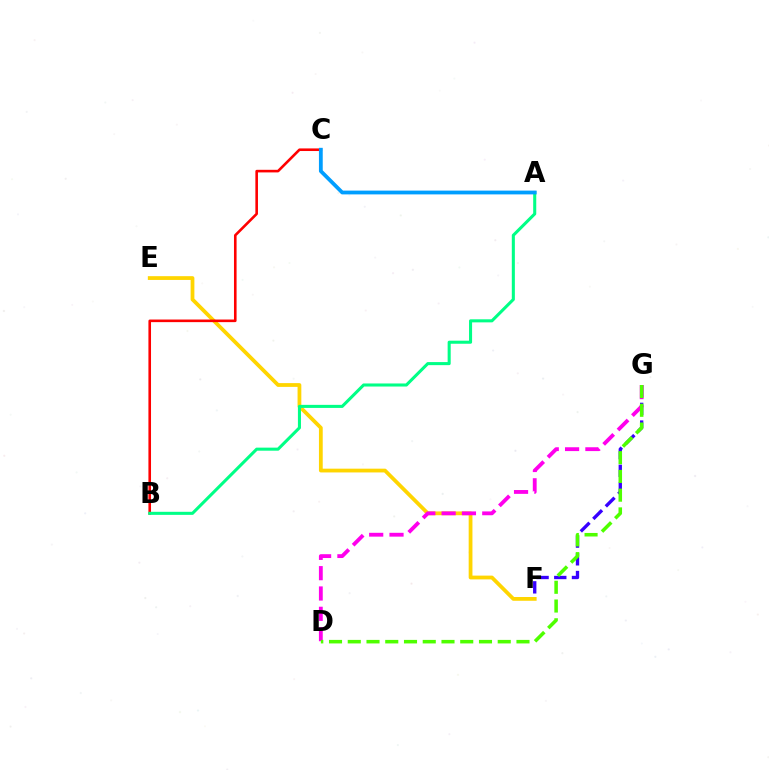{('F', 'G'): [{'color': '#3700ff', 'line_style': 'dashed', 'thickness': 2.4}], ('E', 'F'): [{'color': '#ffd500', 'line_style': 'solid', 'thickness': 2.72}], ('D', 'G'): [{'color': '#ff00ed', 'line_style': 'dashed', 'thickness': 2.76}, {'color': '#4fff00', 'line_style': 'dashed', 'thickness': 2.55}], ('B', 'C'): [{'color': '#ff0000', 'line_style': 'solid', 'thickness': 1.87}], ('A', 'B'): [{'color': '#00ff86', 'line_style': 'solid', 'thickness': 2.2}], ('A', 'C'): [{'color': '#009eff', 'line_style': 'solid', 'thickness': 2.73}]}